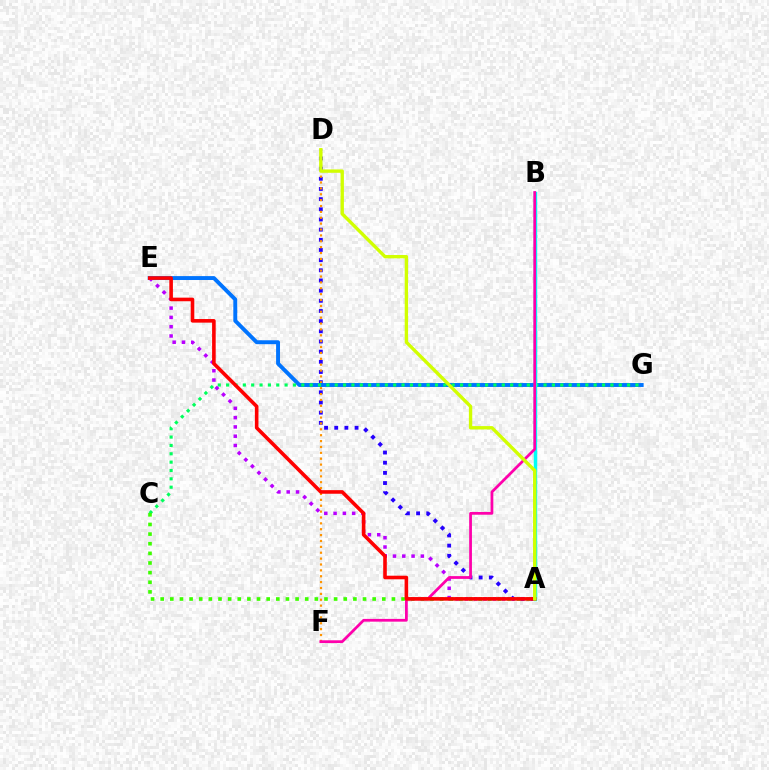{('A', 'D'): [{'color': '#2500ff', 'line_style': 'dotted', 'thickness': 2.76}, {'color': '#d1ff00', 'line_style': 'solid', 'thickness': 2.42}], ('D', 'F'): [{'color': '#ff9400', 'line_style': 'dotted', 'thickness': 1.6}], ('E', 'G'): [{'color': '#0074ff', 'line_style': 'solid', 'thickness': 2.82}], ('C', 'G'): [{'color': '#00ff5c', 'line_style': 'dotted', 'thickness': 2.27}], ('A', 'B'): [{'color': '#00fff6', 'line_style': 'solid', 'thickness': 2.47}], ('A', 'E'): [{'color': '#b900ff', 'line_style': 'dotted', 'thickness': 2.52}, {'color': '#ff0000', 'line_style': 'solid', 'thickness': 2.59}], ('A', 'C'): [{'color': '#3dff00', 'line_style': 'dotted', 'thickness': 2.62}], ('B', 'F'): [{'color': '#ff00ac', 'line_style': 'solid', 'thickness': 1.99}]}